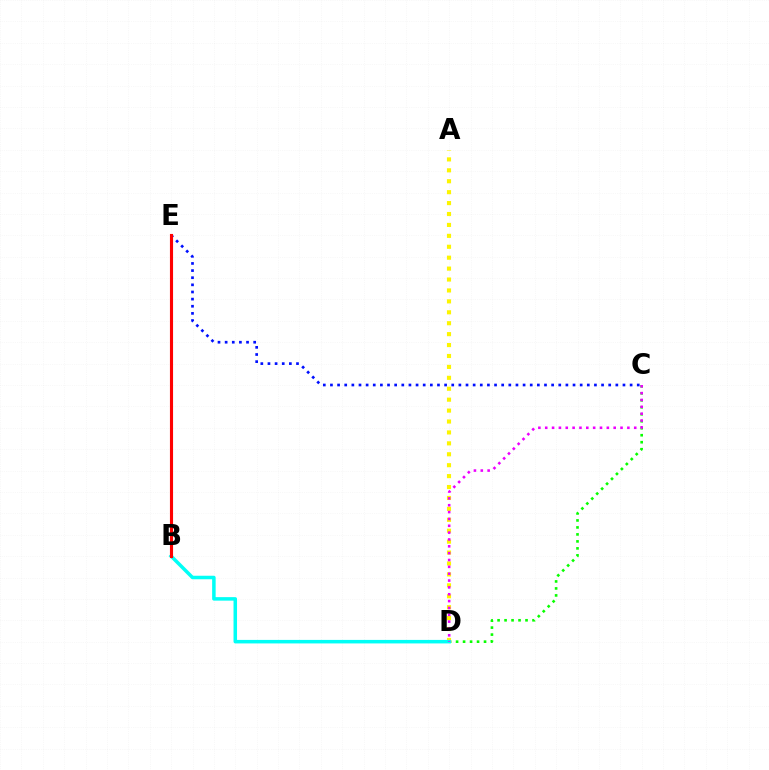{('C', 'D'): [{'color': '#08ff00', 'line_style': 'dotted', 'thickness': 1.9}, {'color': '#ee00ff', 'line_style': 'dotted', 'thickness': 1.86}], ('C', 'E'): [{'color': '#0010ff', 'line_style': 'dotted', 'thickness': 1.94}], ('A', 'D'): [{'color': '#fcf500', 'line_style': 'dotted', 'thickness': 2.97}], ('B', 'D'): [{'color': '#00fff6', 'line_style': 'solid', 'thickness': 2.53}], ('B', 'E'): [{'color': '#ff0000', 'line_style': 'solid', 'thickness': 2.24}]}